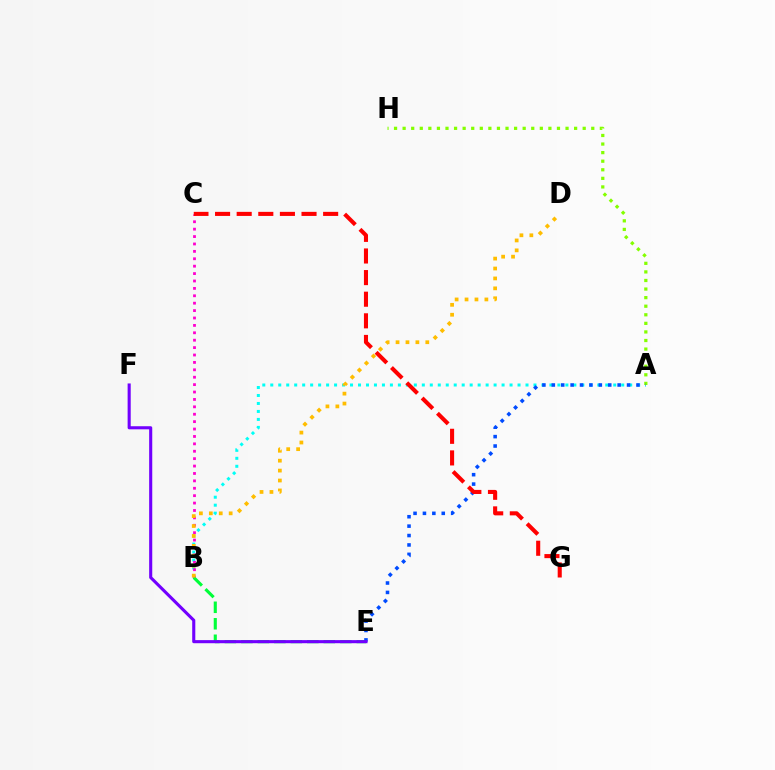{('A', 'B'): [{'color': '#00fff6', 'line_style': 'dotted', 'thickness': 2.17}], ('B', 'C'): [{'color': '#ff00cf', 'line_style': 'dotted', 'thickness': 2.01}], ('A', 'H'): [{'color': '#84ff00', 'line_style': 'dotted', 'thickness': 2.33}], ('B', 'E'): [{'color': '#00ff39', 'line_style': 'dashed', 'thickness': 2.24}], ('A', 'E'): [{'color': '#004bff', 'line_style': 'dotted', 'thickness': 2.56}], ('B', 'D'): [{'color': '#ffbd00', 'line_style': 'dotted', 'thickness': 2.7}], ('E', 'F'): [{'color': '#7200ff', 'line_style': 'solid', 'thickness': 2.23}], ('C', 'G'): [{'color': '#ff0000', 'line_style': 'dashed', 'thickness': 2.94}]}